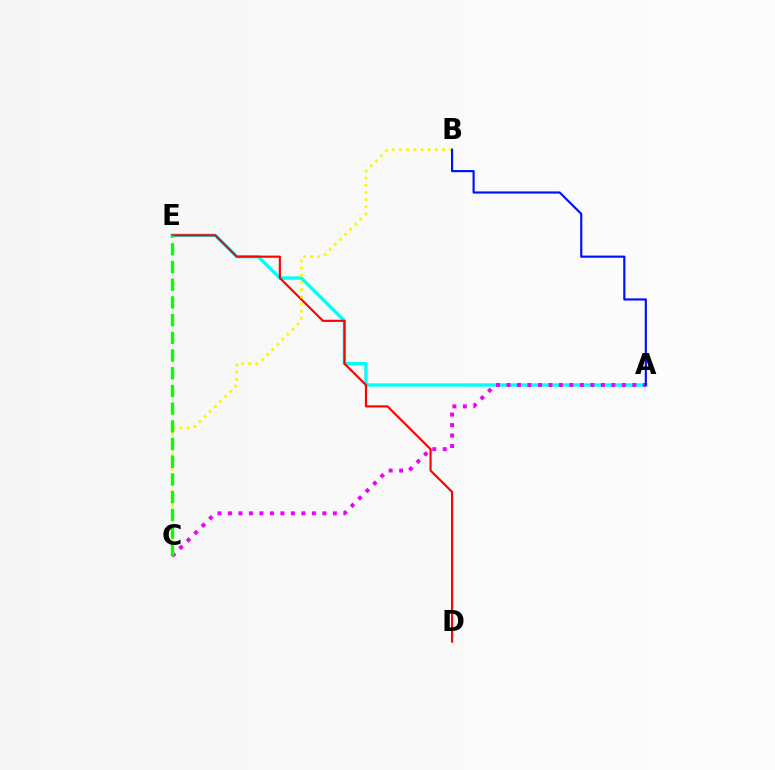{('A', 'E'): [{'color': '#00fff6', 'line_style': 'solid', 'thickness': 2.42}], ('D', 'E'): [{'color': '#ff0000', 'line_style': 'solid', 'thickness': 1.54}], ('B', 'C'): [{'color': '#fcf500', 'line_style': 'dotted', 'thickness': 1.95}], ('A', 'C'): [{'color': '#ee00ff', 'line_style': 'dotted', 'thickness': 2.85}], ('A', 'B'): [{'color': '#0010ff', 'line_style': 'solid', 'thickness': 1.55}], ('C', 'E'): [{'color': '#08ff00', 'line_style': 'dashed', 'thickness': 2.41}]}